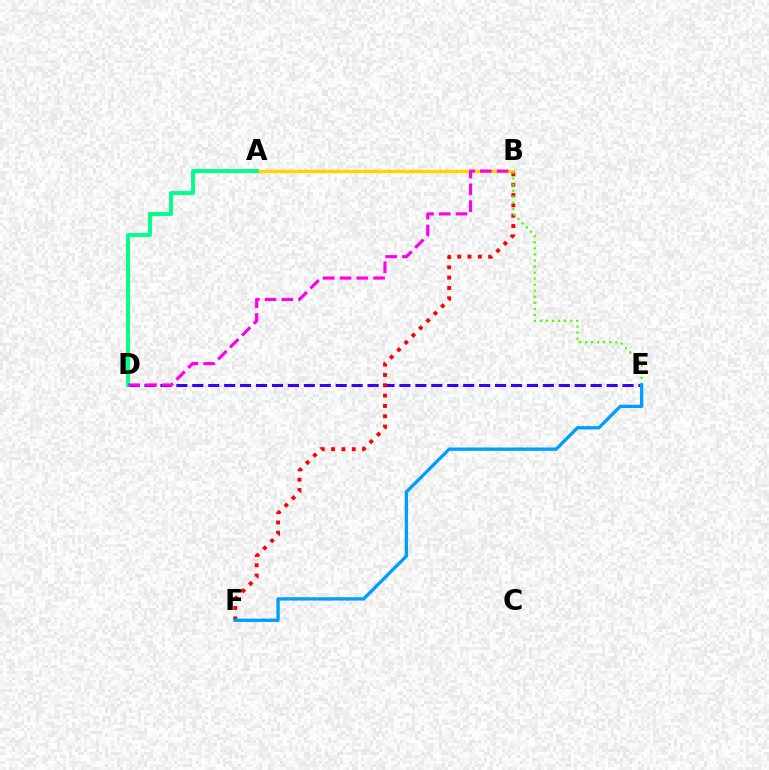{('D', 'E'): [{'color': '#3700ff', 'line_style': 'dashed', 'thickness': 2.16}], ('A', 'B'): [{'color': '#ffd500', 'line_style': 'solid', 'thickness': 2.46}], ('B', 'F'): [{'color': '#ff0000', 'line_style': 'dotted', 'thickness': 2.81}], ('A', 'D'): [{'color': '#00ff86', 'line_style': 'solid', 'thickness': 2.82}], ('B', 'D'): [{'color': '#ff00ed', 'line_style': 'dashed', 'thickness': 2.28}], ('B', 'E'): [{'color': '#4fff00', 'line_style': 'dotted', 'thickness': 1.64}], ('E', 'F'): [{'color': '#009eff', 'line_style': 'solid', 'thickness': 2.4}]}